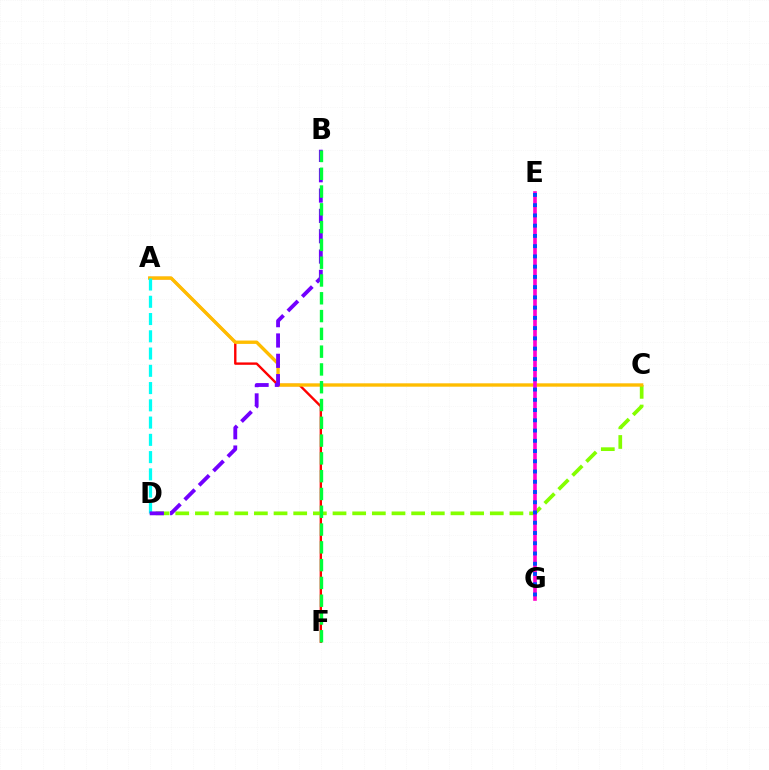{('A', 'F'): [{'color': '#ff0000', 'line_style': 'solid', 'thickness': 1.72}], ('C', 'D'): [{'color': '#84ff00', 'line_style': 'dashed', 'thickness': 2.67}], ('A', 'C'): [{'color': '#ffbd00', 'line_style': 'solid', 'thickness': 2.43}], ('E', 'G'): [{'color': '#ff00cf', 'line_style': 'solid', 'thickness': 2.61}, {'color': '#004bff', 'line_style': 'dotted', 'thickness': 2.78}], ('A', 'D'): [{'color': '#00fff6', 'line_style': 'dashed', 'thickness': 2.34}], ('B', 'D'): [{'color': '#7200ff', 'line_style': 'dashed', 'thickness': 2.76}], ('B', 'F'): [{'color': '#00ff39', 'line_style': 'dashed', 'thickness': 2.42}]}